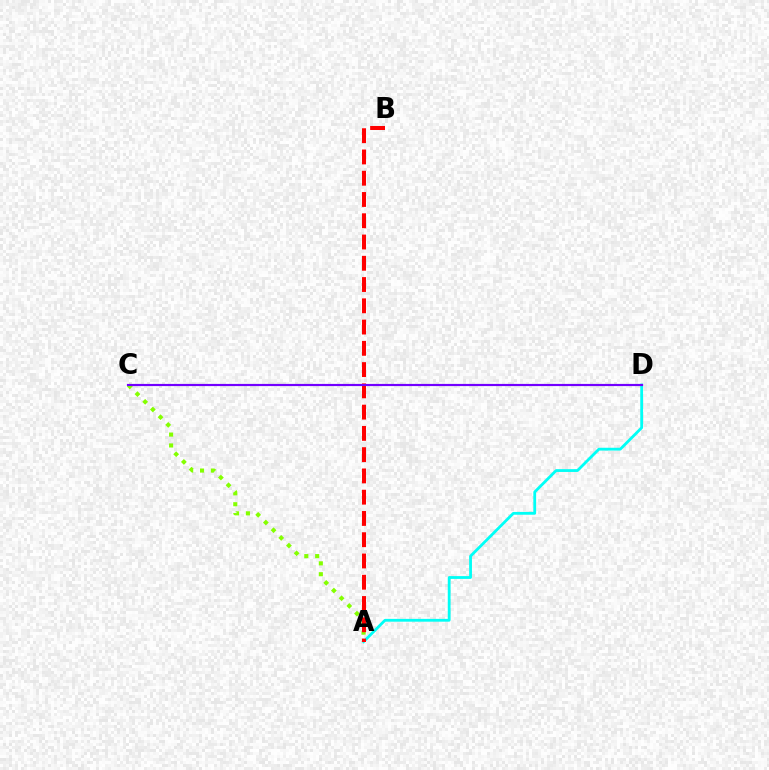{('A', 'D'): [{'color': '#00fff6', 'line_style': 'solid', 'thickness': 2.02}], ('A', 'C'): [{'color': '#84ff00', 'line_style': 'dotted', 'thickness': 2.95}], ('A', 'B'): [{'color': '#ff0000', 'line_style': 'dashed', 'thickness': 2.89}], ('C', 'D'): [{'color': '#7200ff', 'line_style': 'solid', 'thickness': 1.57}]}